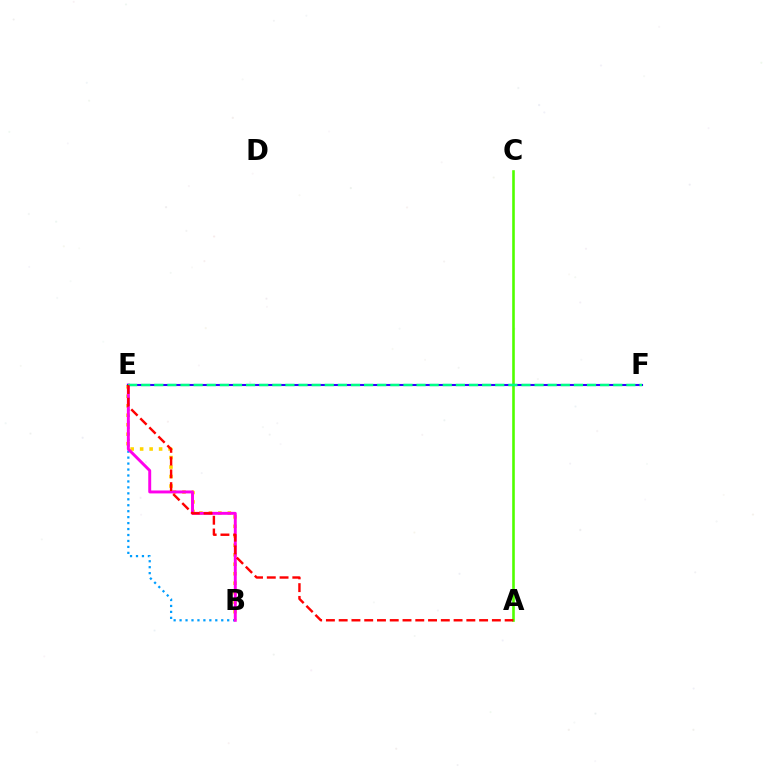{('B', 'E'): [{'color': '#ffd500', 'line_style': 'dotted', 'thickness': 2.58}, {'color': '#009eff', 'line_style': 'dotted', 'thickness': 1.62}, {'color': '#ff00ed', 'line_style': 'solid', 'thickness': 2.12}], ('A', 'C'): [{'color': '#4fff00', 'line_style': 'solid', 'thickness': 1.88}], ('E', 'F'): [{'color': '#3700ff', 'line_style': 'solid', 'thickness': 1.51}, {'color': '#00ff86', 'line_style': 'dashed', 'thickness': 1.78}], ('A', 'E'): [{'color': '#ff0000', 'line_style': 'dashed', 'thickness': 1.73}]}